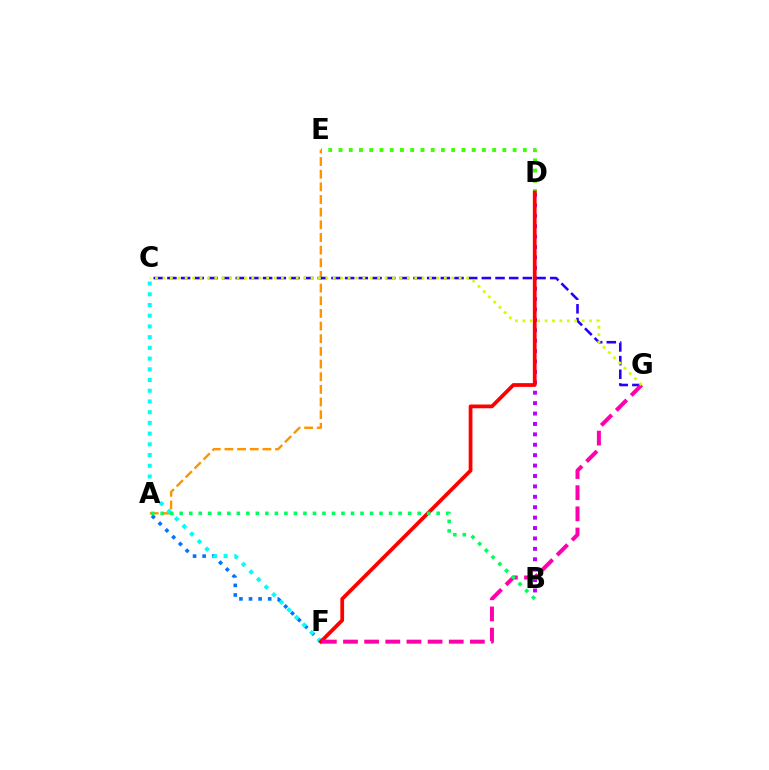{('D', 'E'): [{'color': '#3dff00', 'line_style': 'dotted', 'thickness': 2.78}], ('A', 'E'): [{'color': '#ff9400', 'line_style': 'dashed', 'thickness': 1.72}], ('B', 'D'): [{'color': '#b900ff', 'line_style': 'dotted', 'thickness': 2.83}], ('A', 'F'): [{'color': '#0074ff', 'line_style': 'dotted', 'thickness': 2.6}], ('C', 'G'): [{'color': '#2500ff', 'line_style': 'dashed', 'thickness': 1.86}, {'color': '#d1ff00', 'line_style': 'dotted', 'thickness': 2.01}], ('C', 'F'): [{'color': '#00fff6', 'line_style': 'dotted', 'thickness': 2.91}], ('D', 'F'): [{'color': '#ff0000', 'line_style': 'solid', 'thickness': 2.7}], ('F', 'G'): [{'color': '#ff00ac', 'line_style': 'dashed', 'thickness': 2.87}], ('A', 'B'): [{'color': '#00ff5c', 'line_style': 'dotted', 'thickness': 2.59}]}